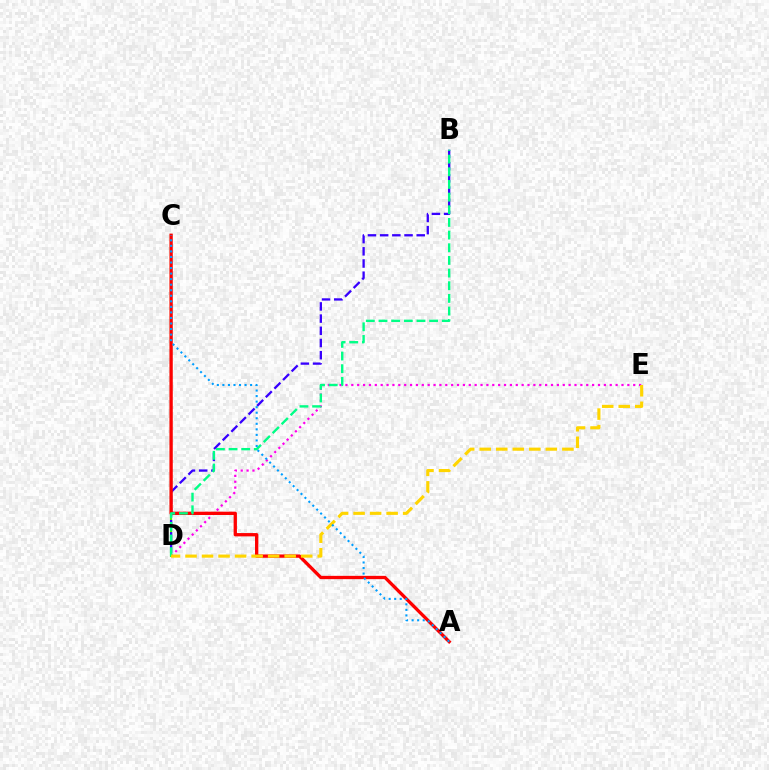{('C', 'D'): [{'color': '#4fff00', 'line_style': 'solid', 'thickness': 1.53}], ('B', 'D'): [{'color': '#3700ff', 'line_style': 'dashed', 'thickness': 1.66}, {'color': '#00ff86', 'line_style': 'dashed', 'thickness': 1.72}], ('D', 'E'): [{'color': '#ff00ed', 'line_style': 'dotted', 'thickness': 1.6}, {'color': '#ffd500', 'line_style': 'dashed', 'thickness': 2.25}], ('A', 'C'): [{'color': '#ff0000', 'line_style': 'solid', 'thickness': 2.38}, {'color': '#009eff', 'line_style': 'dotted', 'thickness': 1.51}]}